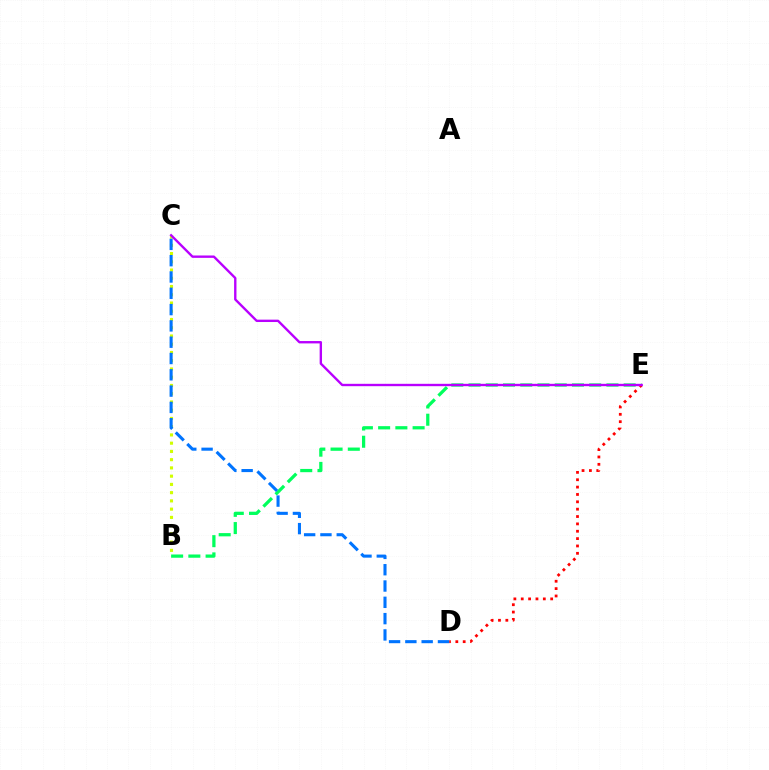{('B', 'E'): [{'color': '#00ff5c', 'line_style': 'dashed', 'thickness': 2.34}], ('B', 'C'): [{'color': '#d1ff00', 'line_style': 'dotted', 'thickness': 2.24}], ('D', 'E'): [{'color': '#ff0000', 'line_style': 'dotted', 'thickness': 2.0}], ('C', 'D'): [{'color': '#0074ff', 'line_style': 'dashed', 'thickness': 2.21}], ('C', 'E'): [{'color': '#b900ff', 'line_style': 'solid', 'thickness': 1.71}]}